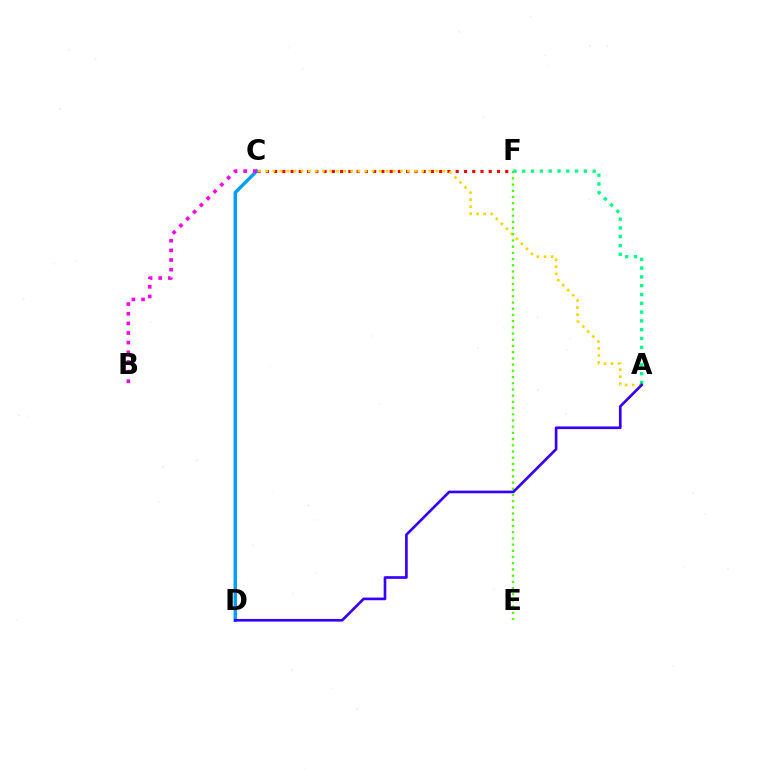{('C', 'F'): [{'color': '#ff0000', 'line_style': 'dotted', 'thickness': 2.24}], ('C', 'D'): [{'color': '#009eff', 'line_style': 'solid', 'thickness': 2.46}], ('A', 'C'): [{'color': '#ffd500', 'line_style': 'dotted', 'thickness': 1.93}], ('E', 'F'): [{'color': '#4fff00', 'line_style': 'dotted', 'thickness': 1.69}], ('A', 'F'): [{'color': '#00ff86', 'line_style': 'dotted', 'thickness': 2.39}], ('B', 'C'): [{'color': '#ff00ed', 'line_style': 'dotted', 'thickness': 2.62}], ('A', 'D'): [{'color': '#3700ff', 'line_style': 'solid', 'thickness': 1.92}]}